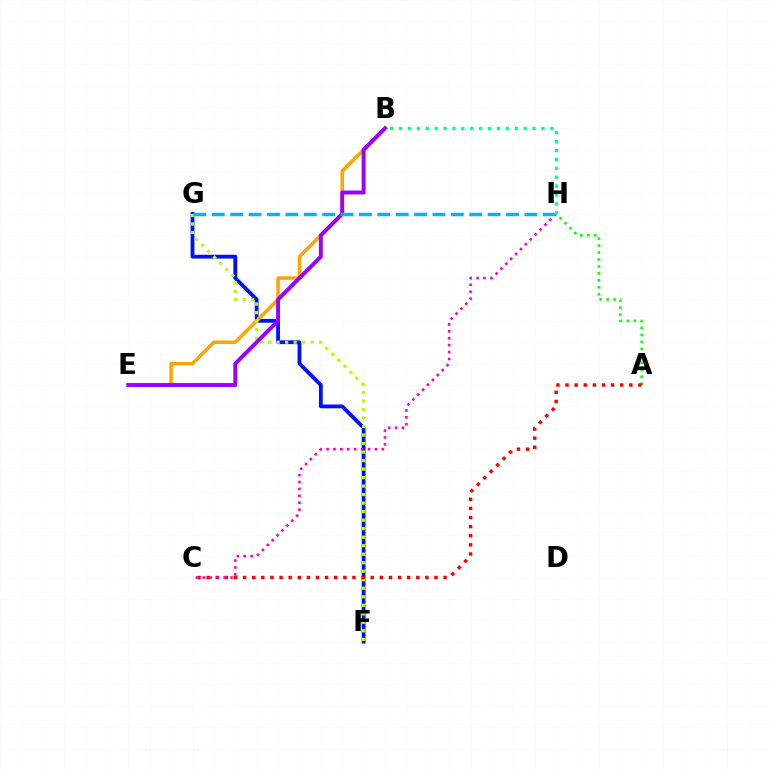{('A', 'H'): [{'color': '#08ff00', 'line_style': 'dotted', 'thickness': 1.89}], ('F', 'G'): [{'color': '#0010ff', 'line_style': 'solid', 'thickness': 2.74}, {'color': '#b3ff00', 'line_style': 'dotted', 'thickness': 2.31}], ('B', 'E'): [{'color': '#ffa500', 'line_style': 'solid', 'thickness': 2.54}, {'color': '#9b00ff', 'line_style': 'solid', 'thickness': 2.82}], ('A', 'C'): [{'color': '#ff0000', 'line_style': 'dotted', 'thickness': 2.48}], ('C', 'H'): [{'color': '#ff00bd', 'line_style': 'dotted', 'thickness': 1.88}], ('G', 'H'): [{'color': '#00b5ff', 'line_style': 'dashed', 'thickness': 2.5}], ('B', 'H'): [{'color': '#00ff9d', 'line_style': 'dotted', 'thickness': 2.42}]}